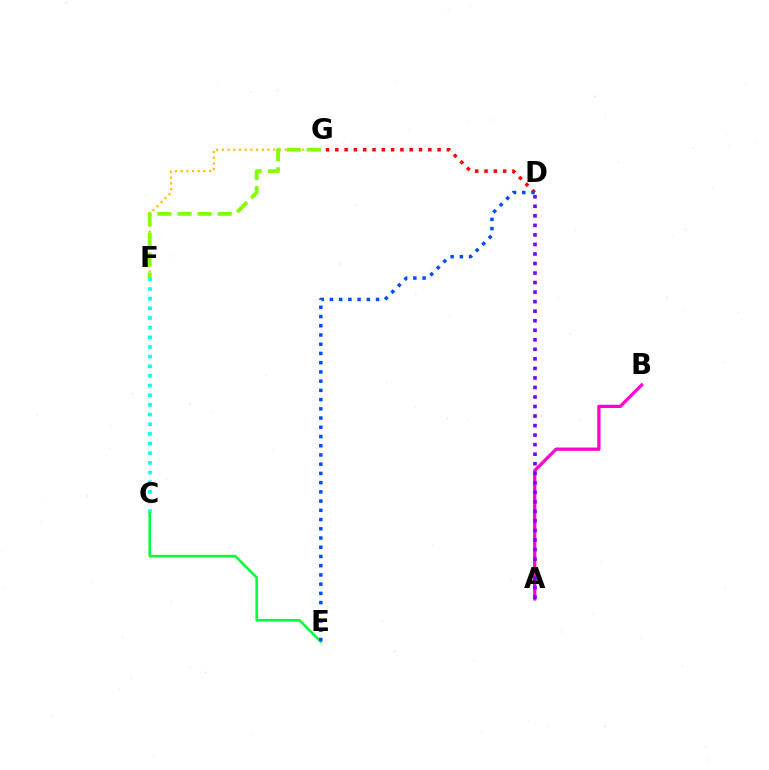{('D', 'G'): [{'color': '#ff0000', 'line_style': 'dotted', 'thickness': 2.53}], ('C', 'F'): [{'color': '#00fff6', 'line_style': 'dotted', 'thickness': 2.62}], ('A', 'B'): [{'color': '#ff00cf', 'line_style': 'solid', 'thickness': 2.34}], ('C', 'E'): [{'color': '#00ff39', 'line_style': 'solid', 'thickness': 1.84}], ('F', 'G'): [{'color': '#ffbd00', 'line_style': 'dotted', 'thickness': 1.55}, {'color': '#84ff00', 'line_style': 'dashed', 'thickness': 2.73}], ('D', 'E'): [{'color': '#004bff', 'line_style': 'dotted', 'thickness': 2.51}], ('A', 'D'): [{'color': '#7200ff', 'line_style': 'dotted', 'thickness': 2.59}]}